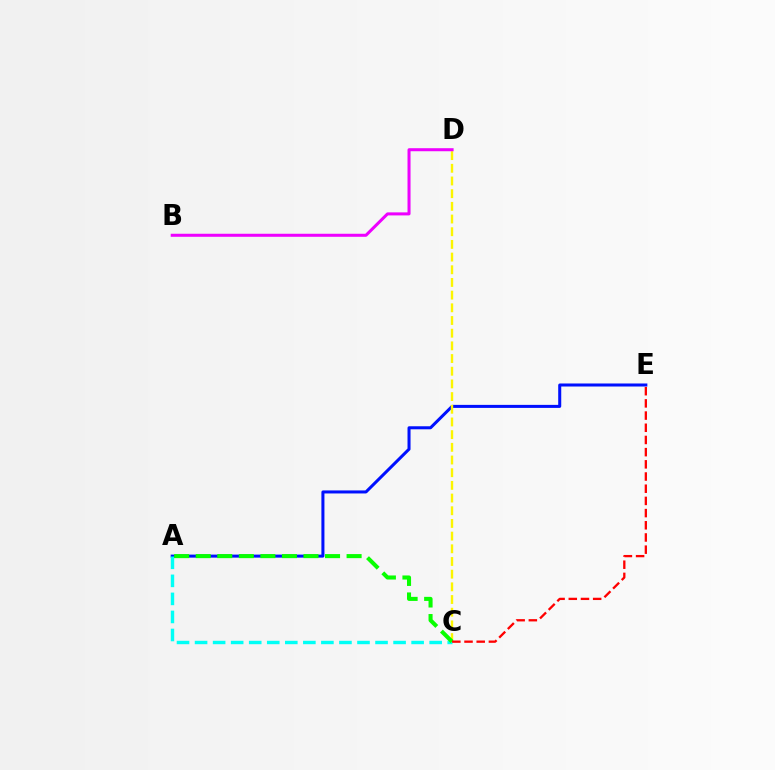{('A', 'E'): [{'color': '#0010ff', 'line_style': 'solid', 'thickness': 2.18}], ('A', 'C'): [{'color': '#00fff6', 'line_style': 'dashed', 'thickness': 2.45}, {'color': '#08ff00', 'line_style': 'dashed', 'thickness': 2.93}], ('C', 'D'): [{'color': '#fcf500', 'line_style': 'dashed', 'thickness': 1.72}], ('B', 'D'): [{'color': '#ee00ff', 'line_style': 'solid', 'thickness': 2.18}], ('C', 'E'): [{'color': '#ff0000', 'line_style': 'dashed', 'thickness': 1.66}]}